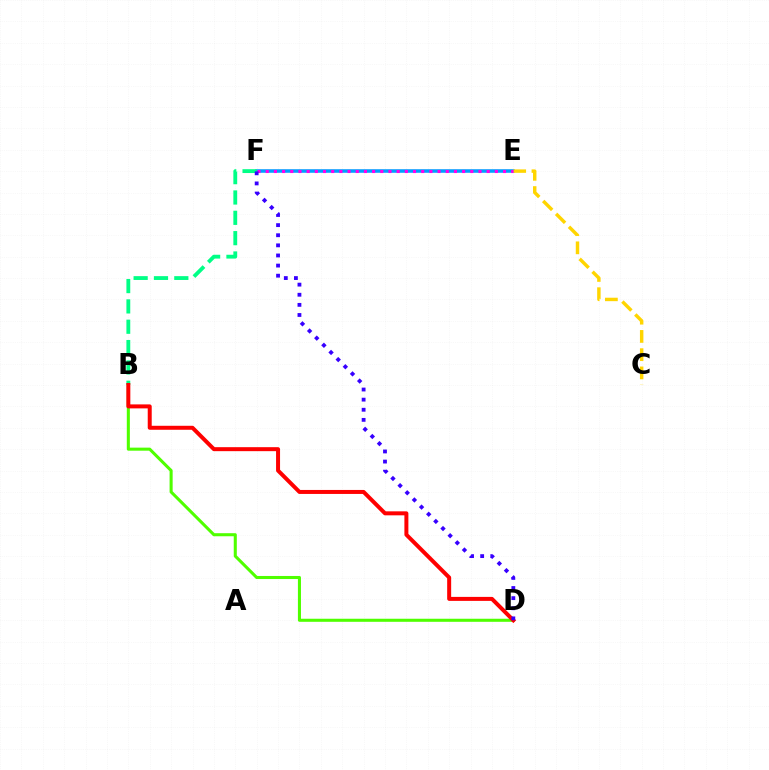{('B', 'D'): [{'color': '#4fff00', 'line_style': 'solid', 'thickness': 2.21}, {'color': '#ff0000', 'line_style': 'solid', 'thickness': 2.87}], ('E', 'F'): [{'color': '#009eff', 'line_style': 'solid', 'thickness': 2.55}, {'color': '#ff00ed', 'line_style': 'dotted', 'thickness': 2.22}], ('B', 'F'): [{'color': '#00ff86', 'line_style': 'dashed', 'thickness': 2.76}], ('C', 'E'): [{'color': '#ffd500', 'line_style': 'dashed', 'thickness': 2.48}], ('D', 'F'): [{'color': '#3700ff', 'line_style': 'dotted', 'thickness': 2.75}]}